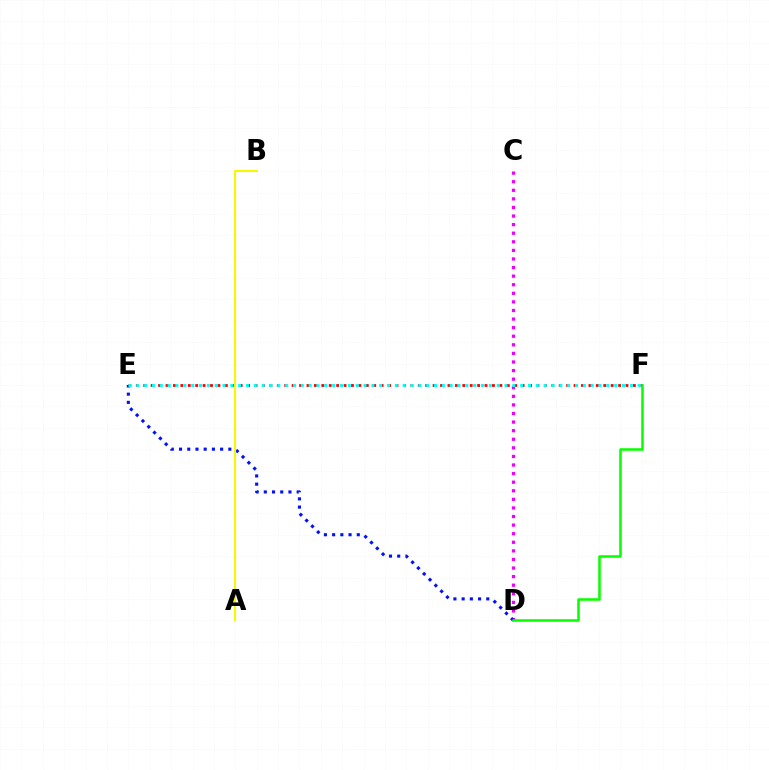{('E', 'F'): [{'color': '#ff0000', 'line_style': 'dotted', 'thickness': 2.02}, {'color': '#00fff6', 'line_style': 'dotted', 'thickness': 2.13}], ('C', 'D'): [{'color': '#ee00ff', 'line_style': 'dotted', 'thickness': 2.33}], ('D', 'E'): [{'color': '#0010ff', 'line_style': 'dotted', 'thickness': 2.23}], ('A', 'B'): [{'color': '#fcf500', 'line_style': 'solid', 'thickness': 1.5}], ('D', 'F'): [{'color': '#08ff00', 'line_style': 'solid', 'thickness': 1.84}]}